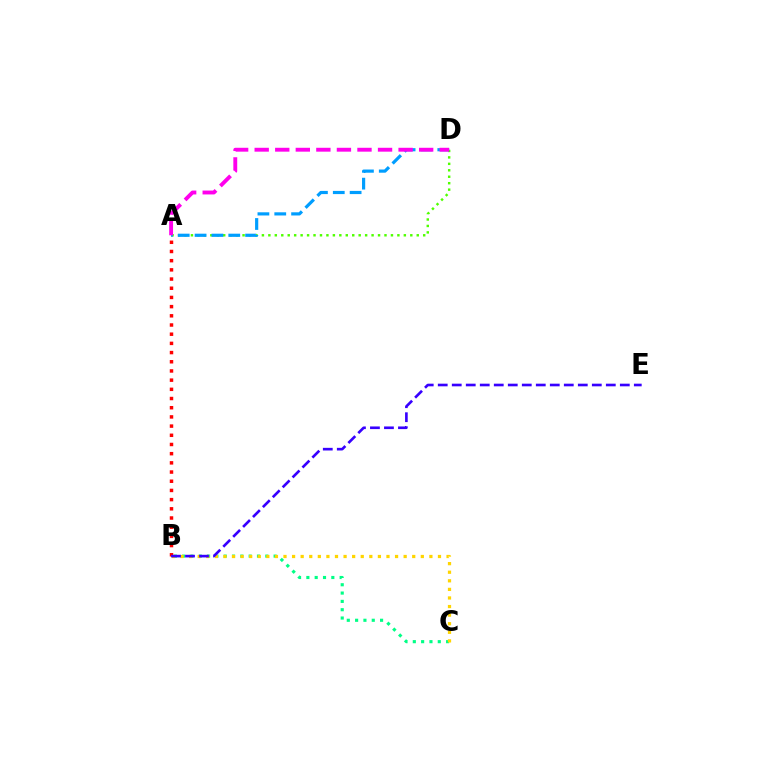{('B', 'C'): [{'color': '#00ff86', 'line_style': 'dotted', 'thickness': 2.26}, {'color': '#ffd500', 'line_style': 'dotted', 'thickness': 2.33}], ('A', 'D'): [{'color': '#4fff00', 'line_style': 'dotted', 'thickness': 1.75}, {'color': '#009eff', 'line_style': 'dashed', 'thickness': 2.29}, {'color': '#ff00ed', 'line_style': 'dashed', 'thickness': 2.79}], ('A', 'B'): [{'color': '#ff0000', 'line_style': 'dotted', 'thickness': 2.5}], ('B', 'E'): [{'color': '#3700ff', 'line_style': 'dashed', 'thickness': 1.9}]}